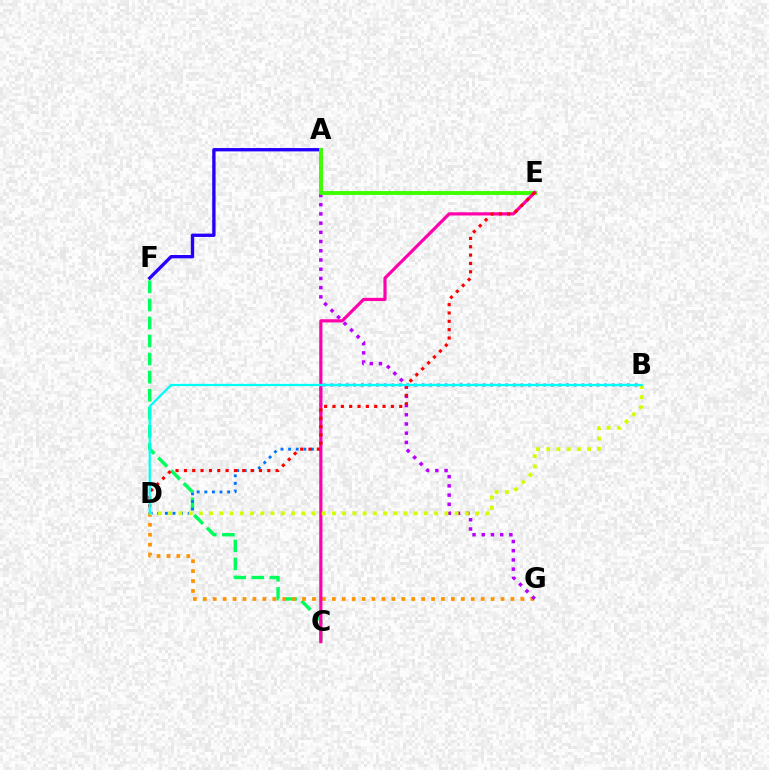{('C', 'F'): [{'color': '#00ff5c', 'line_style': 'dashed', 'thickness': 2.45}], ('B', 'D'): [{'color': '#0074ff', 'line_style': 'dotted', 'thickness': 2.07}, {'color': '#d1ff00', 'line_style': 'dotted', 'thickness': 2.78}, {'color': '#00fff6', 'line_style': 'solid', 'thickness': 1.64}], ('D', 'G'): [{'color': '#ff9400', 'line_style': 'dotted', 'thickness': 2.7}], ('A', 'G'): [{'color': '#b900ff', 'line_style': 'dotted', 'thickness': 2.5}], ('A', 'F'): [{'color': '#2500ff', 'line_style': 'solid', 'thickness': 2.4}], ('A', 'E'): [{'color': '#3dff00', 'line_style': 'solid', 'thickness': 2.79}], ('C', 'E'): [{'color': '#ff00ac', 'line_style': 'solid', 'thickness': 2.29}], ('D', 'E'): [{'color': '#ff0000', 'line_style': 'dotted', 'thickness': 2.27}]}